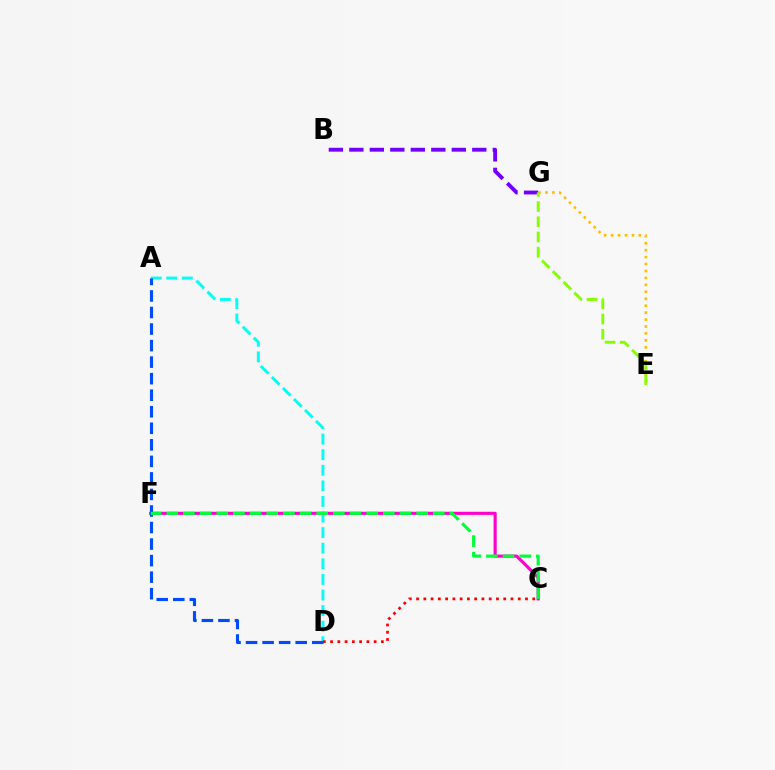{('A', 'D'): [{'color': '#00fff6', 'line_style': 'dashed', 'thickness': 2.12}, {'color': '#004bff', 'line_style': 'dashed', 'thickness': 2.25}], ('B', 'G'): [{'color': '#7200ff', 'line_style': 'dashed', 'thickness': 2.78}], ('C', 'F'): [{'color': '#ff00cf', 'line_style': 'solid', 'thickness': 2.26}, {'color': '#00ff39', 'line_style': 'dashed', 'thickness': 2.26}], ('E', 'G'): [{'color': '#ffbd00', 'line_style': 'dotted', 'thickness': 1.89}, {'color': '#84ff00', 'line_style': 'dashed', 'thickness': 2.06}], ('C', 'D'): [{'color': '#ff0000', 'line_style': 'dotted', 'thickness': 1.97}]}